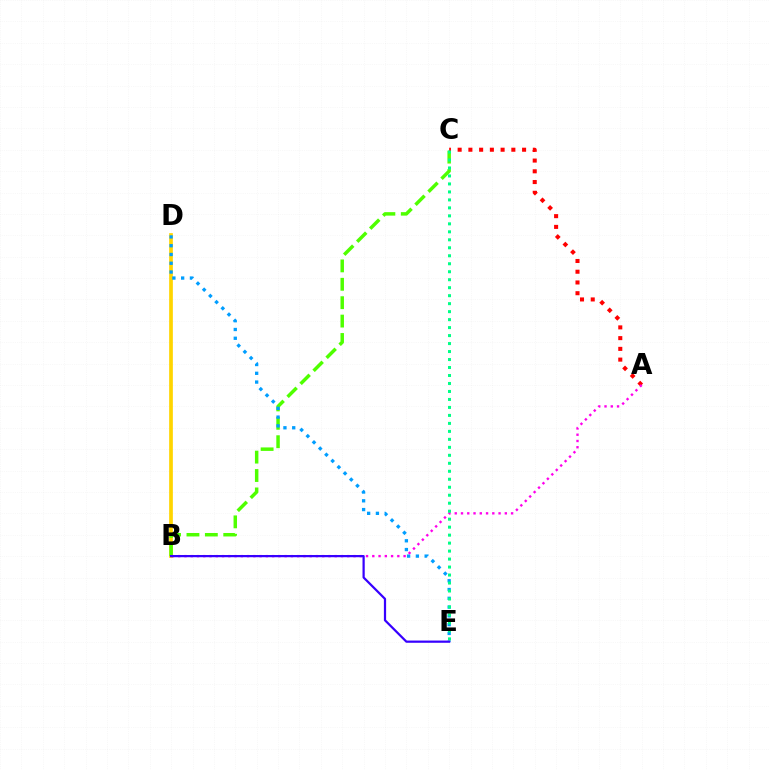{('B', 'D'): [{'color': '#ffd500', 'line_style': 'solid', 'thickness': 2.66}], ('B', 'C'): [{'color': '#4fff00', 'line_style': 'dashed', 'thickness': 2.5}], ('A', 'C'): [{'color': '#ff0000', 'line_style': 'dotted', 'thickness': 2.92}], ('D', 'E'): [{'color': '#009eff', 'line_style': 'dotted', 'thickness': 2.38}], ('A', 'B'): [{'color': '#ff00ed', 'line_style': 'dotted', 'thickness': 1.7}], ('C', 'E'): [{'color': '#00ff86', 'line_style': 'dotted', 'thickness': 2.17}], ('B', 'E'): [{'color': '#3700ff', 'line_style': 'solid', 'thickness': 1.6}]}